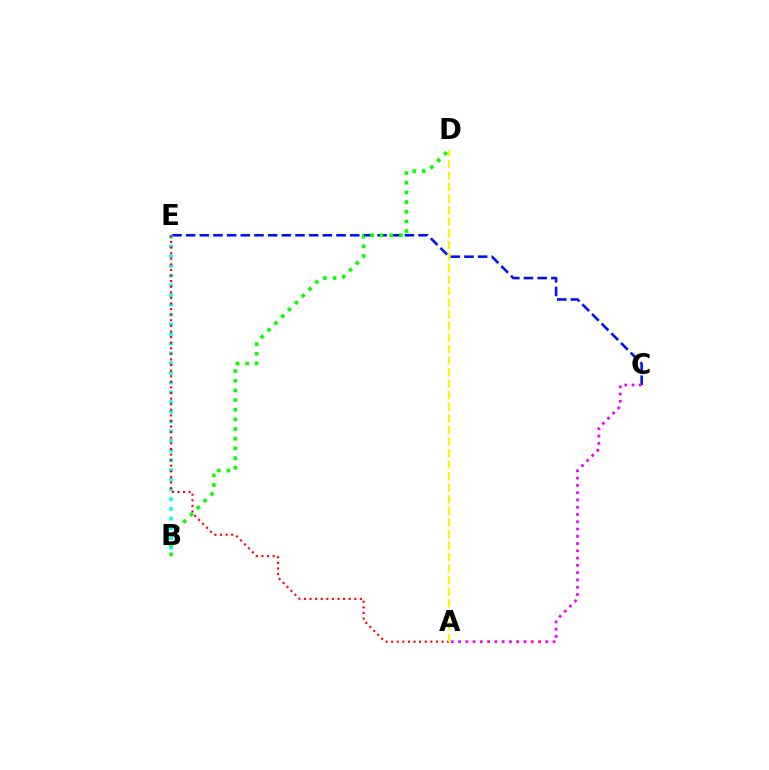{('C', 'E'): [{'color': '#0010ff', 'line_style': 'dashed', 'thickness': 1.86}], ('B', 'E'): [{'color': '#00fff6', 'line_style': 'dotted', 'thickness': 2.64}], ('A', 'E'): [{'color': '#ff0000', 'line_style': 'dotted', 'thickness': 1.52}], ('A', 'D'): [{'color': '#fcf500', 'line_style': 'dashed', 'thickness': 1.57}], ('B', 'D'): [{'color': '#08ff00', 'line_style': 'dotted', 'thickness': 2.63}], ('A', 'C'): [{'color': '#ee00ff', 'line_style': 'dotted', 'thickness': 1.98}]}